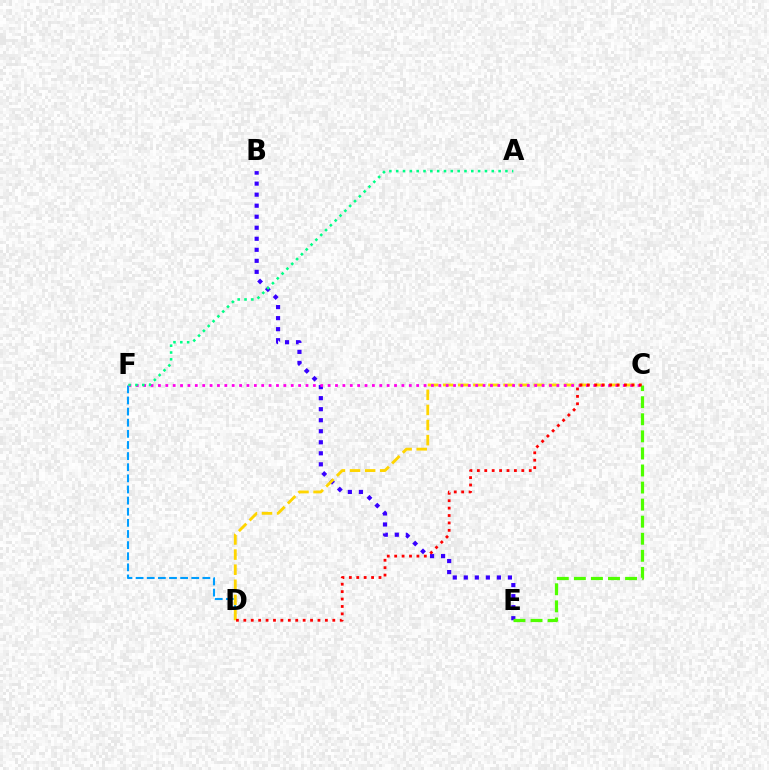{('B', 'E'): [{'color': '#3700ff', 'line_style': 'dotted', 'thickness': 3.0}], ('D', 'F'): [{'color': '#009eff', 'line_style': 'dashed', 'thickness': 1.51}], ('C', 'D'): [{'color': '#ffd500', 'line_style': 'dashed', 'thickness': 2.05}, {'color': '#ff0000', 'line_style': 'dotted', 'thickness': 2.01}], ('C', 'F'): [{'color': '#ff00ed', 'line_style': 'dotted', 'thickness': 2.0}], ('C', 'E'): [{'color': '#4fff00', 'line_style': 'dashed', 'thickness': 2.32}], ('A', 'F'): [{'color': '#00ff86', 'line_style': 'dotted', 'thickness': 1.86}]}